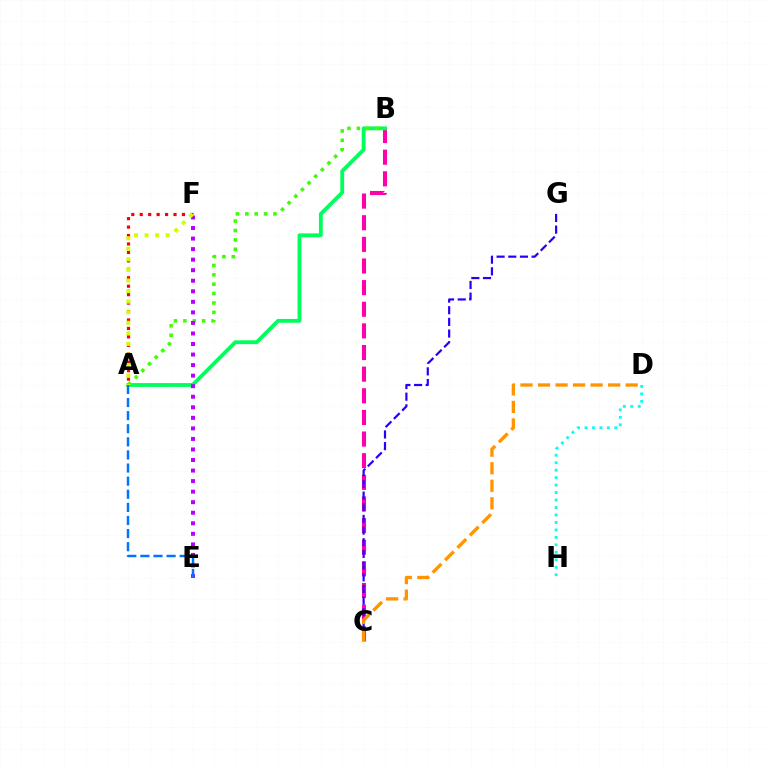{('A', 'F'): [{'color': '#ff0000', 'line_style': 'dotted', 'thickness': 2.29}, {'color': '#d1ff00', 'line_style': 'dotted', 'thickness': 2.87}], ('B', 'C'): [{'color': '#ff00ac', 'line_style': 'dashed', 'thickness': 2.94}], ('A', 'B'): [{'color': '#00ff5c', 'line_style': 'solid', 'thickness': 2.75}, {'color': '#3dff00', 'line_style': 'dotted', 'thickness': 2.55}], ('D', 'H'): [{'color': '#00fff6', 'line_style': 'dotted', 'thickness': 2.03}], ('C', 'G'): [{'color': '#2500ff', 'line_style': 'dashed', 'thickness': 1.59}], ('E', 'F'): [{'color': '#b900ff', 'line_style': 'dotted', 'thickness': 2.87}], ('C', 'D'): [{'color': '#ff9400', 'line_style': 'dashed', 'thickness': 2.38}], ('A', 'E'): [{'color': '#0074ff', 'line_style': 'dashed', 'thickness': 1.78}]}